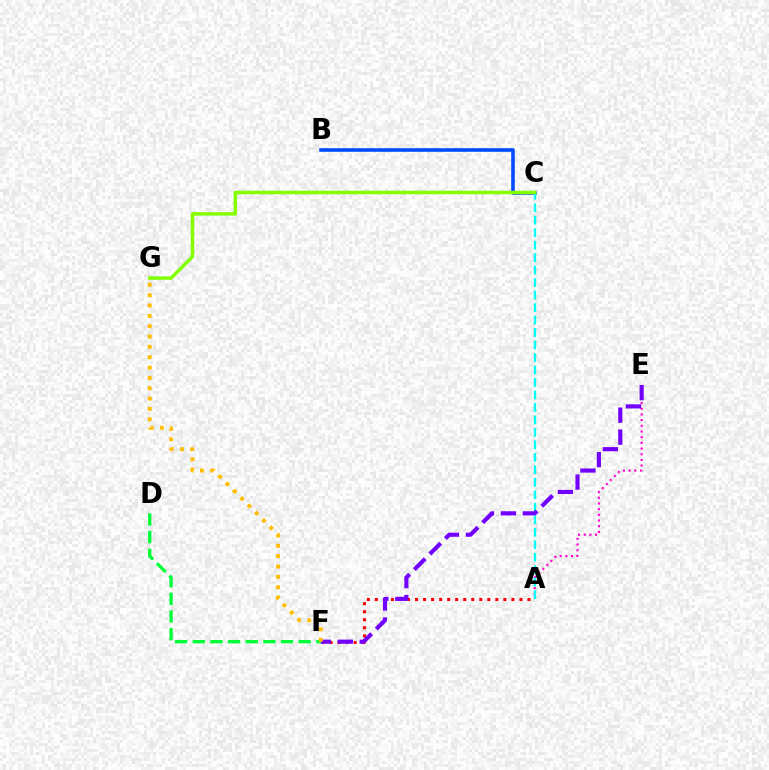{('B', 'C'): [{'color': '#004bff', 'line_style': 'solid', 'thickness': 2.58}], ('A', 'E'): [{'color': '#ff00cf', 'line_style': 'dotted', 'thickness': 1.54}], ('D', 'F'): [{'color': '#00ff39', 'line_style': 'dashed', 'thickness': 2.4}], ('A', 'F'): [{'color': '#ff0000', 'line_style': 'dotted', 'thickness': 2.18}], ('A', 'C'): [{'color': '#00fff6', 'line_style': 'dashed', 'thickness': 1.7}], ('E', 'F'): [{'color': '#7200ff', 'line_style': 'dashed', 'thickness': 2.98}], ('C', 'G'): [{'color': '#84ff00', 'line_style': 'solid', 'thickness': 2.53}], ('F', 'G'): [{'color': '#ffbd00', 'line_style': 'dotted', 'thickness': 2.81}]}